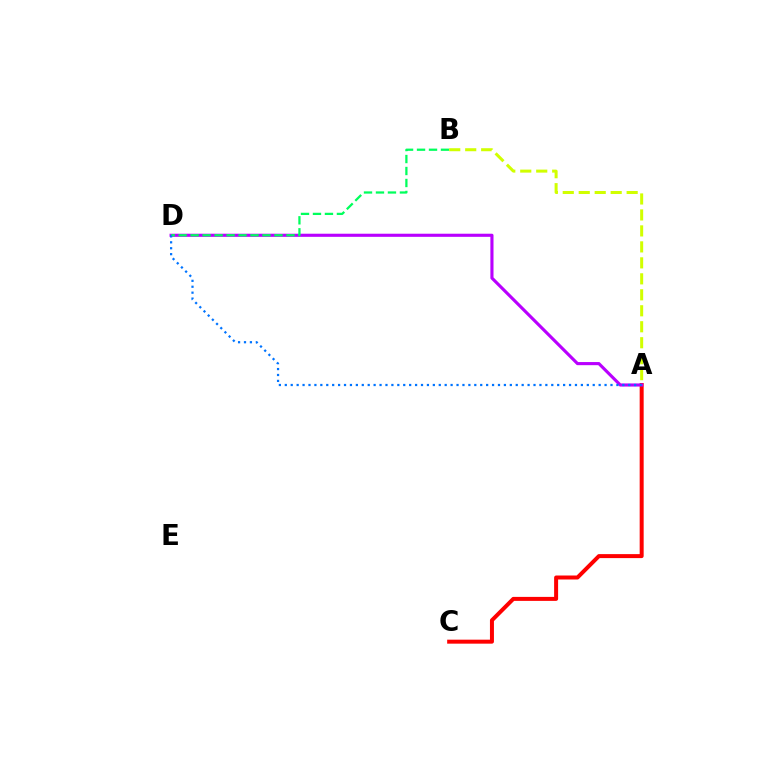{('A', 'C'): [{'color': '#ff0000', 'line_style': 'solid', 'thickness': 2.87}], ('A', 'D'): [{'color': '#b900ff', 'line_style': 'solid', 'thickness': 2.25}, {'color': '#0074ff', 'line_style': 'dotted', 'thickness': 1.61}], ('B', 'D'): [{'color': '#00ff5c', 'line_style': 'dashed', 'thickness': 1.63}], ('A', 'B'): [{'color': '#d1ff00', 'line_style': 'dashed', 'thickness': 2.17}]}